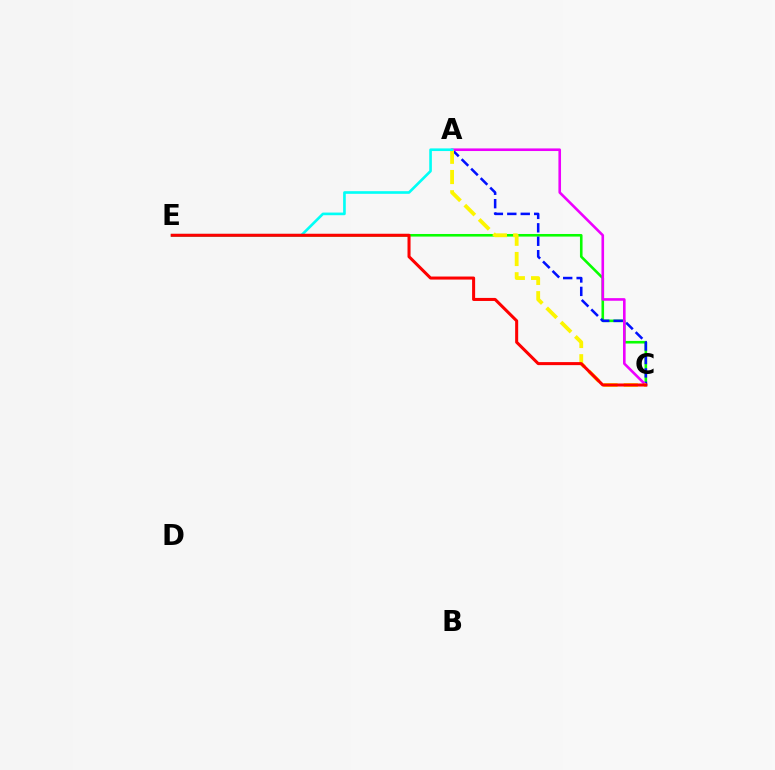{('C', 'E'): [{'color': '#08ff00', 'line_style': 'solid', 'thickness': 1.87}, {'color': '#ff0000', 'line_style': 'solid', 'thickness': 2.19}], ('A', 'C'): [{'color': '#0010ff', 'line_style': 'dashed', 'thickness': 1.83}, {'color': '#ee00ff', 'line_style': 'solid', 'thickness': 1.88}, {'color': '#fcf500', 'line_style': 'dashed', 'thickness': 2.75}], ('A', 'E'): [{'color': '#00fff6', 'line_style': 'solid', 'thickness': 1.9}]}